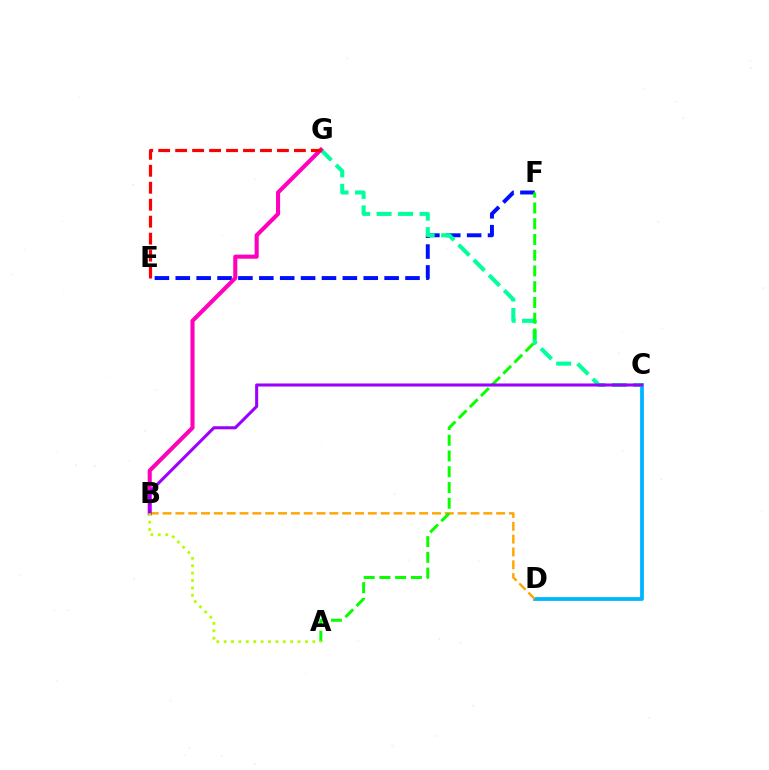{('E', 'F'): [{'color': '#0010ff', 'line_style': 'dashed', 'thickness': 2.84}], ('C', 'D'): [{'color': '#00b5ff', 'line_style': 'solid', 'thickness': 2.72}], ('C', 'G'): [{'color': '#00ff9d', 'line_style': 'dashed', 'thickness': 2.92}], ('B', 'D'): [{'color': '#ffa500', 'line_style': 'dashed', 'thickness': 1.74}], ('B', 'G'): [{'color': '#ff00bd', 'line_style': 'solid', 'thickness': 2.94}], ('E', 'G'): [{'color': '#ff0000', 'line_style': 'dashed', 'thickness': 2.31}], ('A', 'F'): [{'color': '#08ff00', 'line_style': 'dashed', 'thickness': 2.14}], ('B', 'C'): [{'color': '#9b00ff', 'line_style': 'solid', 'thickness': 2.2}], ('A', 'B'): [{'color': '#b3ff00', 'line_style': 'dotted', 'thickness': 2.01}]}